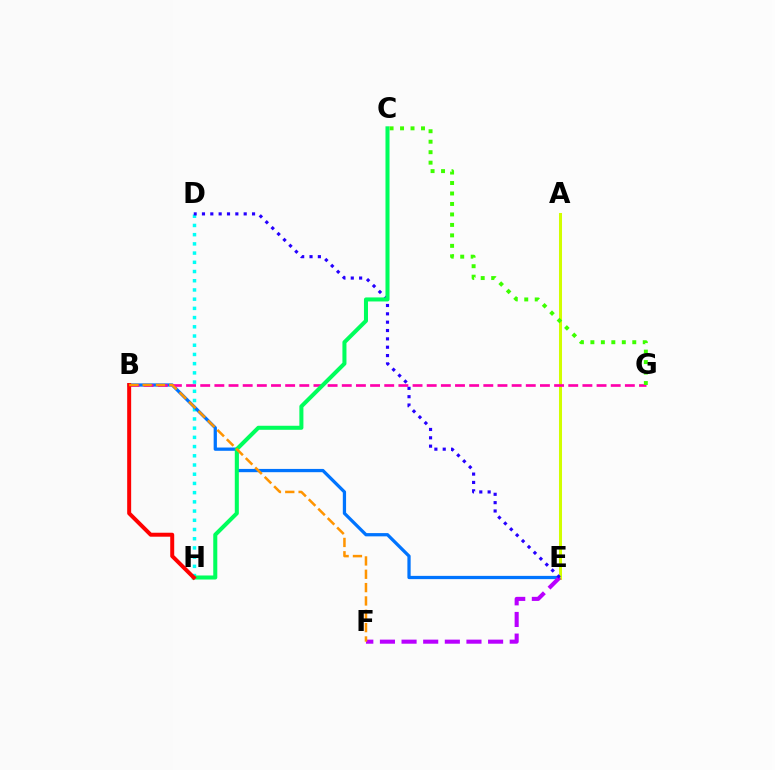{('D', 'H'): [{'color': '#00fff6', 'line_style': 'dotted', 'thickness': 2.5}], ('B', 'E'): [{'color': '#0074ff', 'line_style': 'solid', 'thickness': 2.35}], ('A', 'E'): [{'color': '#d1ff00', 'line_style': 'solid', 'thickness': 2.18}], ('E', 'F'): [{'color': '#b900ff', 'line_style': 'dashed', 'thickness': 2.94}], ('D', 'E'): [{'color': '#2500ff', 'line_style': 'dotted', 'thickness': 2.27}], ('B', 'G'): [{'color': '#ff00ac', 'line_style': 'dashed', 'thickness': 1.92}], ('C', 'H'): [{'color': '#00ff5c', 'line_style': 'solid', 'thickness': 2.91}], ('B', 'H'): [{'color': '#ff0000', 'line_style': 'solid', 'thickness': 2.86}], ('B', 'F'): [{'color': '#ff9400', 'line_style': 'dashed', 'thickness': 1.81}], ('C', 'G'): [{'color': '#3dff00', 'line_style': 'dotted', 'thickness': 2.85}]}